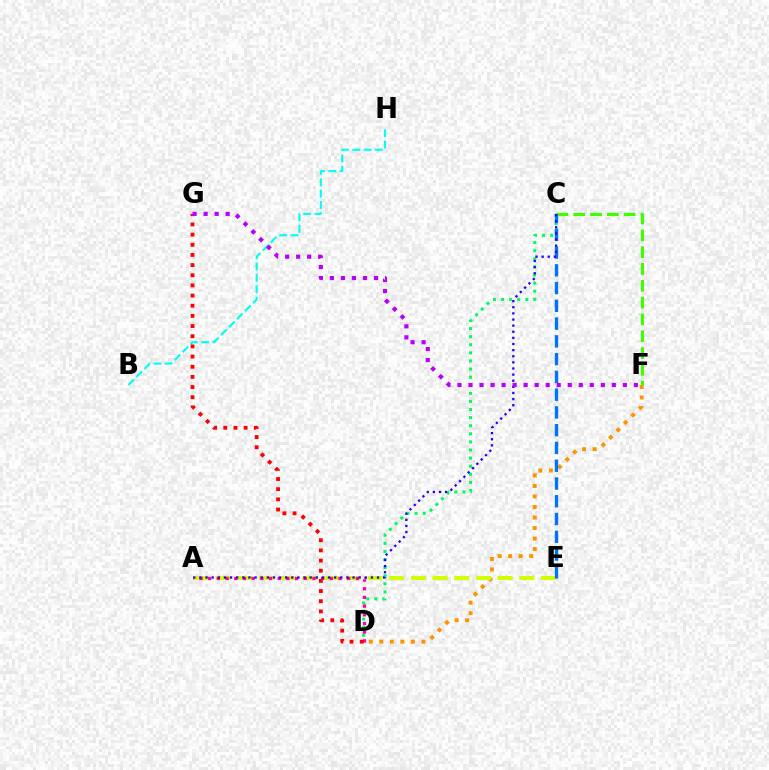{('D', 'F'): [{'color': '#ff9400', 'line_style': 'dotted', 'thickness': 2.86}], ('C', 'D'): [{'color': '#00ff5c', 'line_style': 'dotted', 'thickness': 2.2}], ('B', 'H'): [{'color': '#00fff6', 'line_style': 'dashed', 'thickness': 1.54}], ('A', 'E'): [{'color': '#d1ff00', 'line_style': 'dashed', 'thickness': 2.95}], ('A', 'D'): [{'color': '#ff00ac', 'line_style': 'dotted', 'thickness': 2.36}], ('D', 'G'): [{'color': '#ff0000', 'line_style': 'dotted', 'thickness': 2.76}], ('C', 'F'): [{'color': '#3dff00', 'line_style': 'dashed', 'thickness': 2.29}], ('C', 'E'): [{'color': '#0074ff', 'line_style': 'dashed', 'thickness': 2.41}], ('A', 'C'): [{'color': '#2500ff', 'line_style': 'dotted', 'thickness': 1.66}], ('F', 'G'): [{'color': '#b900ff', 'line_style': 'dotted', 'thickness': 3.0}]}